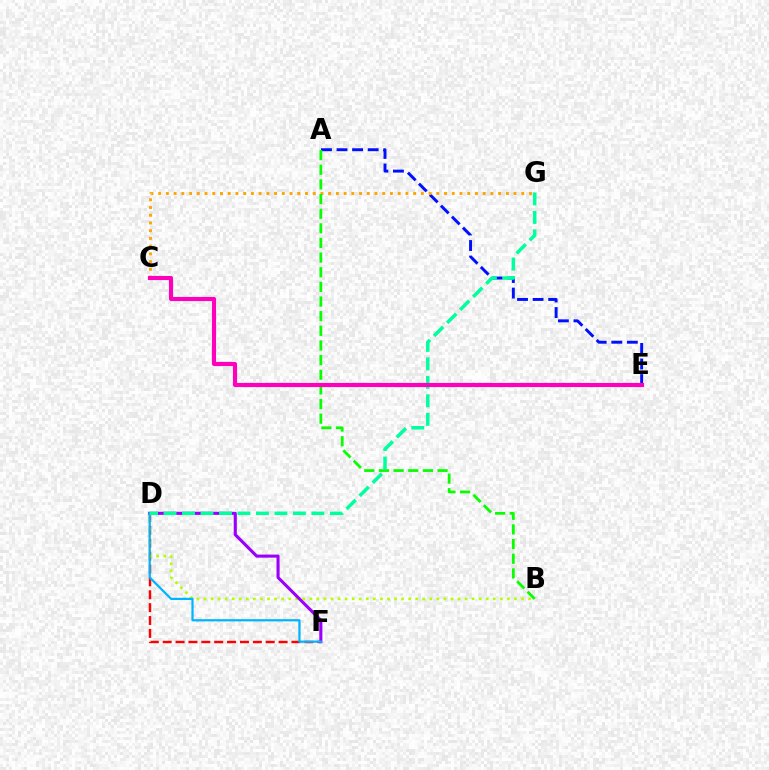{('D', 'F'): [{'color': '#ff0000', 'line_style': 'dashed', 'thickness': 1.75}, {'color': '#9b00ff', 'line_style': 'solid', 'thickness': 2.23}, {'color': '#00b5ff', 'line_style': 'solid', 'thickness': 1.6}], ('B', 'D'): [{'color': '#b3ff00', 'line_style': 'dotted', 'thickness': 1.92}], ('A', 'E'): [{'color': '#0010ff', 'line_style': 'dashed', 'thickness': 2.11}], ('C', 'G'): [{'color': '#ffa500', 'line_style': 'dotted', 'thickness': 2.1}], ('A', 'B'): [{'color': '#08ff00', 'line_style': 'dashed', 'thickness': 1.99}], ('D', 'G'): [{'color': '#00ff9d', 'line_style': 'dashed', 'thickness': 2.51}], ('C', 'E'): [{'color': '#ff00bd', 'line_style': 'solid', 'thickness': 2.97}]}